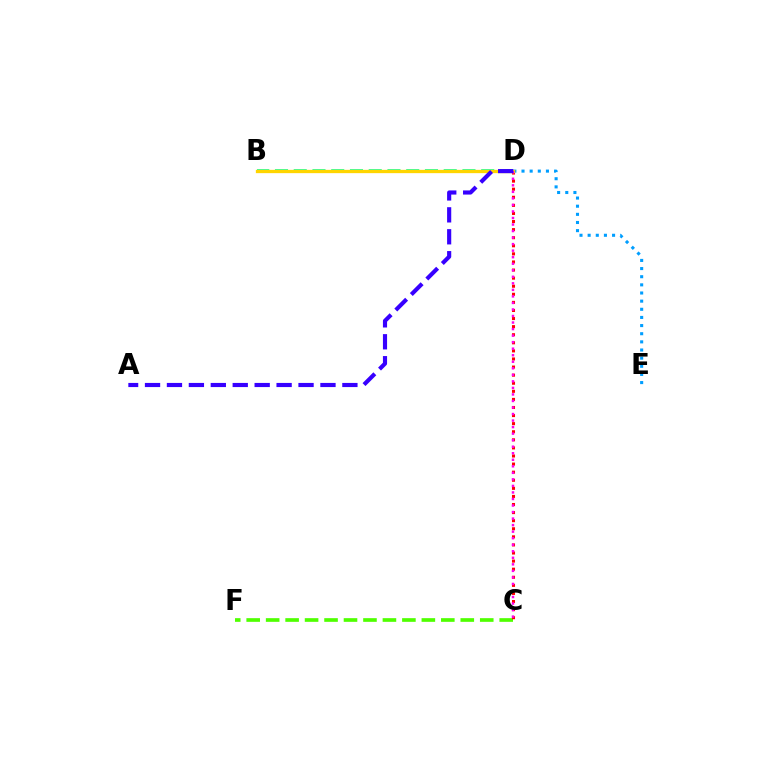{('D', 'E'): [{'color': '#009eff', 'line_style': 'dotted', 'thickness': 2.21}], ('C', 'F'): [{'color': '#4fff00', 'line_style': 'dashed', 'thickness': 2.64}], ('C', 'D'): [{'color': '#ff0000', 'line_style': 'dotted', 'thickness': 2.2}, {'color': '#ff00ed', 'line_style': 'dotted', 'thickness': 1.78}], ('B', 'D'): [{'color': '#00ff86', 'line_style': 'dashed', 'thickness': 2.55}, {'color': '#ffd500', 'line_style': 'solid', 'thickness': 2.38}], ('A', 'D'): [{'color': '#3700ff', 'line_style': 'dashed', 'thickness': 2.98}]}